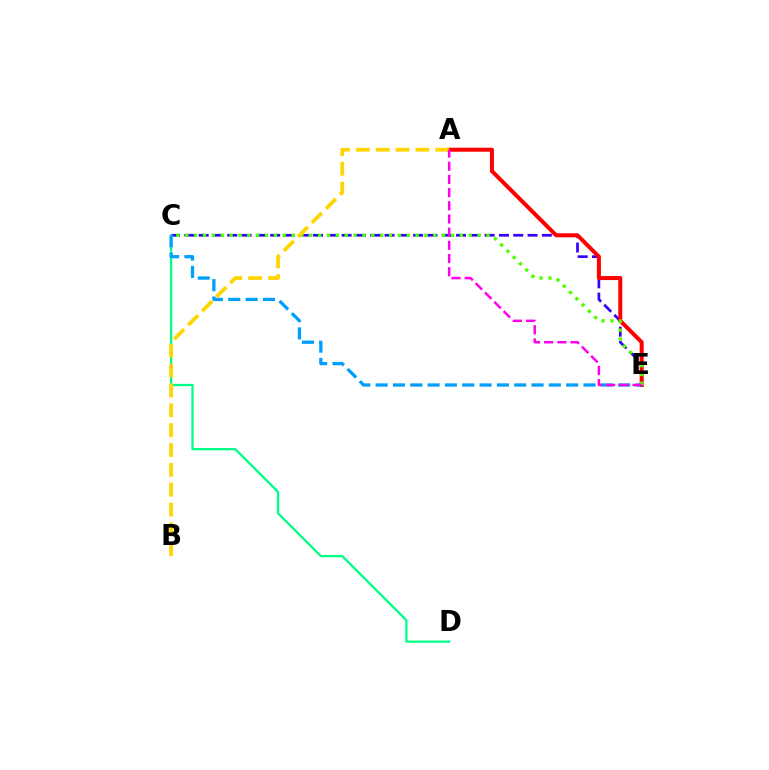{('C', 'E'): [{'color': '#3700ff', 'line_style': 'dashed', 'thickness': 1.94}, {'color': '#009eff', 'line_style': 'dashed', 'thickness': 2.35}, {'color': '#4fff00', 'line_style': 'dotted', 'thickness': 2.41}], ('A', 'E'): [{'color': '#ff0000', 'line_style': 'solid', 'thickness': 2.89}, {'color': '#ff00ed', 'line_style': 'dashed', 'thickness': 1.79}], ('C', 'D'): [{'color': '#00ff86', 'line_style': 'solid', 'thickness': 1.65}], ('A', 'B'): [{'color': '#ffd500', 'line_style': 'dashed', 'thickness': 2.7}]}